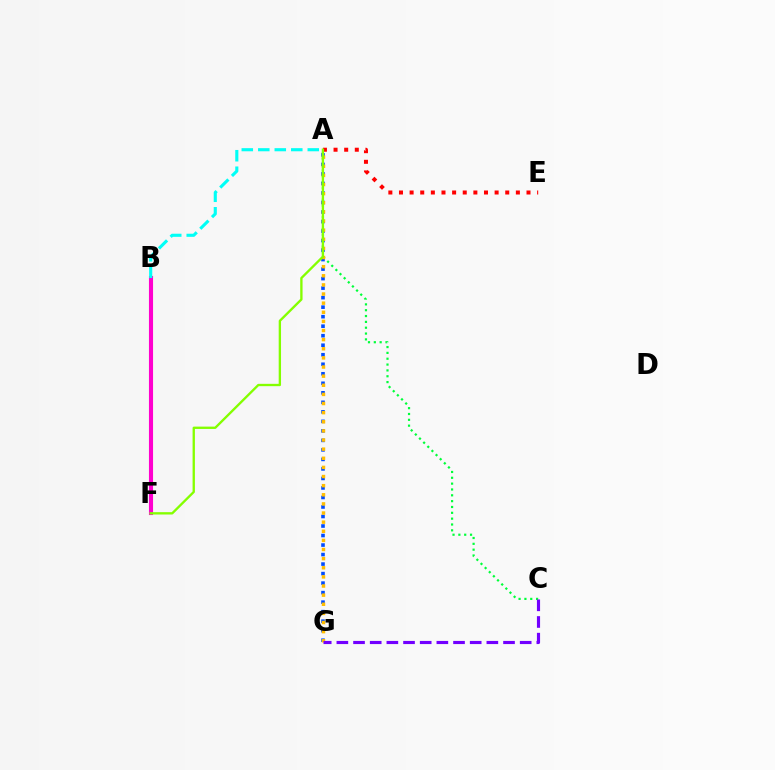{('A', 'G'): [{'color': '#004bff', 'line_style': 'dotted', 'thickness': 2.59}, {'color': '#ffbd00', 'line_style': 'dotted', 'thickness': 2.48}], ('A', 'E'): [{'color': '#ff0000', 'line_style': 'dotted', 'thickness': 2.89}], ('B', 'F'): [{'color': '#ff00cf', 'line_style': 'solid', 'thickness': 2.95}], ('A', 'C'): [{'color': '#00ff39', 'line_style': 'dotted', 'thickness': 1.59}], ('A', 'F'): [{'color': '#84ff00', 'line_style': 'solid', 'thickness': 1.68}], ('C', 'G'): [{'color': '#7200ff', 'line_style': 'dashed', 'thickness': 2.26}], ('A', 'B'): [{'color': '#00fff6', 'line_style': 'dashed', 'thickness': 2.24}]}